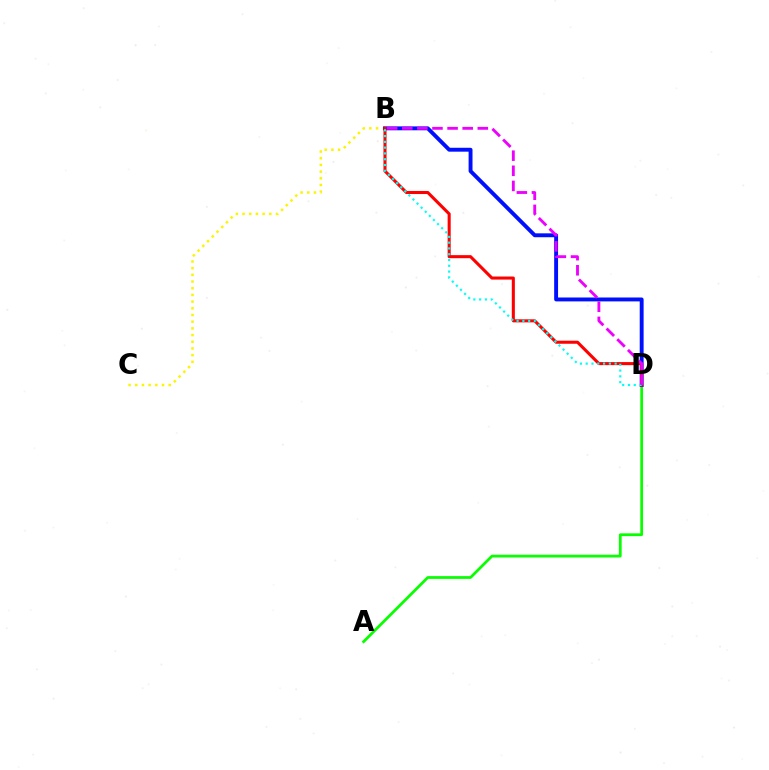{('A', 'D'): [{'color': '#08ff00', 'line_style': 'solid', 'thickness': 1.99}], ('B', 'C'): [{'color': '#fcf500', 'line_style': 'dotted', 'thickness': 1.82}], ('B', 'D'): [{'color': '#0010ff', 'line_style': 'solid', 'thickness': 2.81}, {'color': '#ff0000', 'line_style': 'solid', 'thickness': 2.21}, {'color': '#00fff6', 'line_style': 'dotted', 'thickness': 1.57}, {'color': '#ee00ff', 'line_style': 'dashed', 'thickness': 2.05}]}